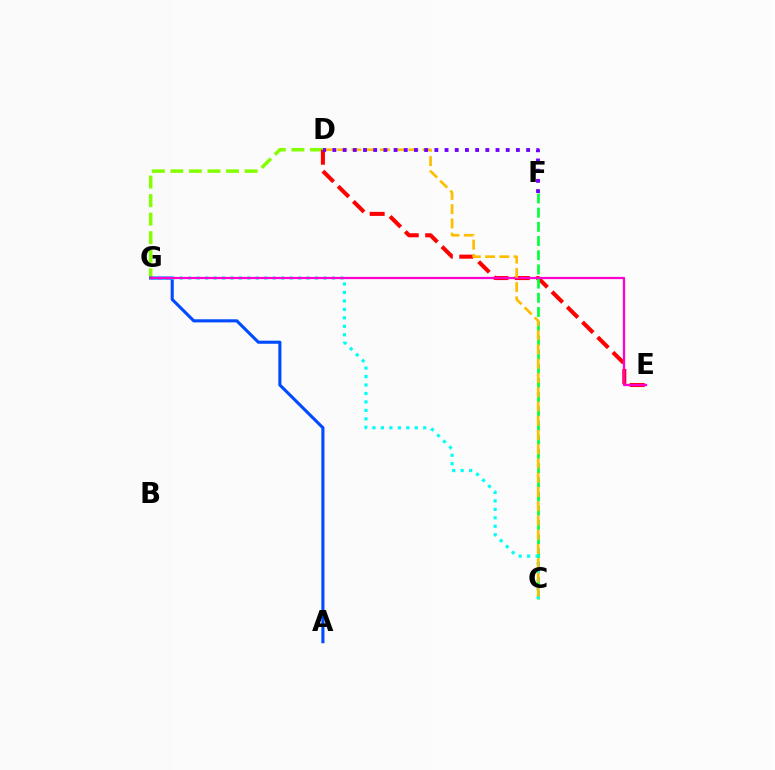{('D', 'G'): [{'color': '#84ff00', 'line_style': 'dashed', 'thickness': 2.52}], ('A', 'G'): [{'color': '#004bff', 'line_style': 'solid', 'thickness': 2.23}], ('D', 'E'): [{'color': '#ff0000', 'line_style': 'dashed', 'thickness': 2.91}], ('C', 'F'): [{'color': '#00ff39', 'line_style': 'dashed', 'thickness': 1.93}], ('C', 'G'): [{'color': '#00fff6', 'line_style': 'dotted', 'thickness': 2.3}], ('E', 'G'): [{'color': '#ff00cf', 'line_style': 'solid', 'thickness': 1.61}], ('C', 'D'): [{'color': '#ffbd00', 'line_style': 'dashed', 'thickness': 1.94}], ('D', 'F'): [{'color': '#7200ff', 'line_style': 'dotted', 'thickness': 2.77}]}